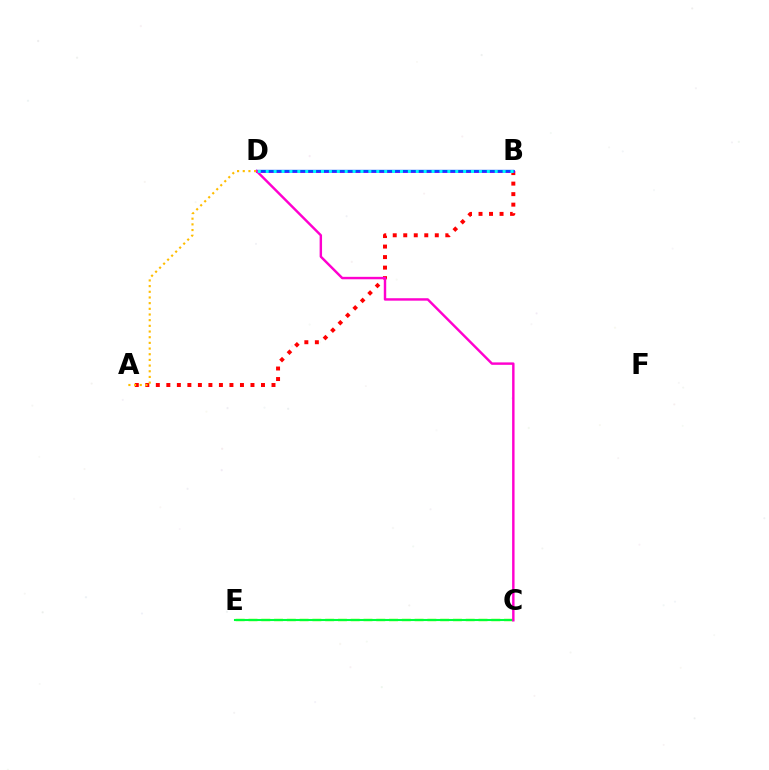{('C', 'E'): [{'color': '#84ff00', 'line_style': 'dashed', 'thickness': 1.74}, {'color': '#00ff39', 'line_style': 'solid', 'thickness': 1.5}], ('A', 'B'): [{'color': '#ff0000', 'line_style': 'dotted', 'thickness': 2.86}], ('B', 'D'): [{'color': '#7200ff', 'line_style': 'solid', 'thickness': 2.07}, {'color': '#004bff', 'line_style': 'solid', 'thickness': 1.7}, {'color': '#00fff6', 'line_style': 'dotted', 'thickness': 2.15}], ('C', 'D'): [{'color': '#ff00cf', 'line_style': 'solid', 'thickness': 1.75}], ('A', 'D'): [{'color': '#ffbd00', 'line_style': 'dotted', 'thickness': 1.54}]}